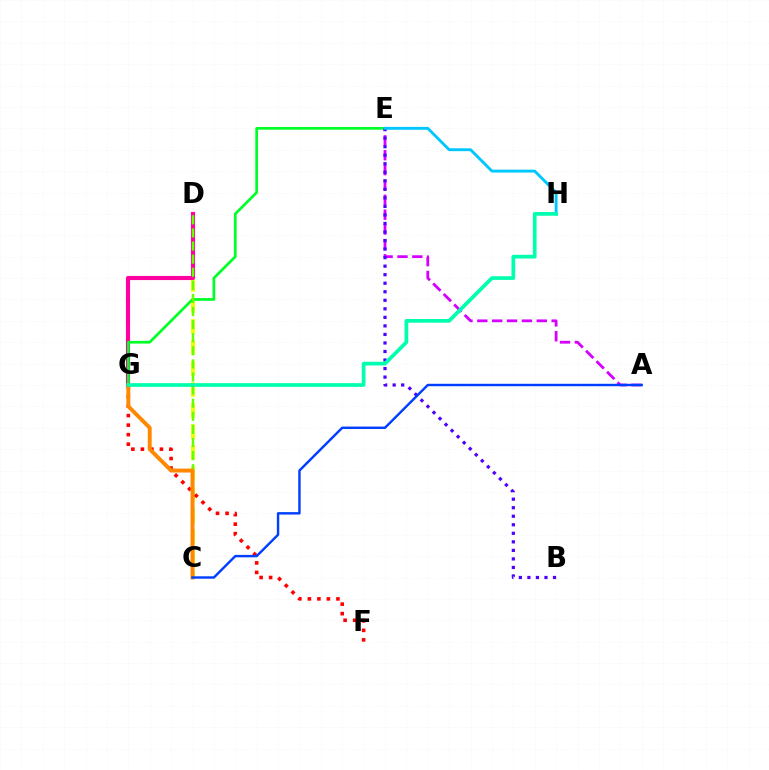{('C', 'D'): [{'color': '#eeff00', 'line_style': 'dashed', 'thickness': 2.86}, {'color': '#66ff00', 'line_style': 'dashed', 'thickness': 1.78}], ('D', 'G'): [{'color': '#ff00a0', 'line_style': 'solid', 'thickness': 2.98}], ('E', 'G'): [{'color': '#00ff27', 'line_style': 'solid', 'thickness': 1.96}], ('A', 'E'): [{'color': '#d600ff', 'line_style': 'dashed', 'thickness': 2.02}], ('B', 'E'): [{'color': '#4f00ff', 'line_style': 'dotted', 'thickness': 2.32}], ('E', 'H'): [{'color': '#00c7ff', 'line_style': 'solid', 'thickness': 2.07}], ('F', 'G'): [{'color': '#ff0000', 'line_style': 'dotted', 'thickness': 2.59}], ('C', 'G'): [{'color': '#ff8800', 'line_style': 'solid', 'thickness': 2.82}], ('G', 'H'): [{'color': '#00ffaf', 'line_style': 'solid', 'thickness': 2.67}], ('A', 'C'): [{'color': '#003fff', 'line_style': 'solid', 'thickness': 1.74}]}